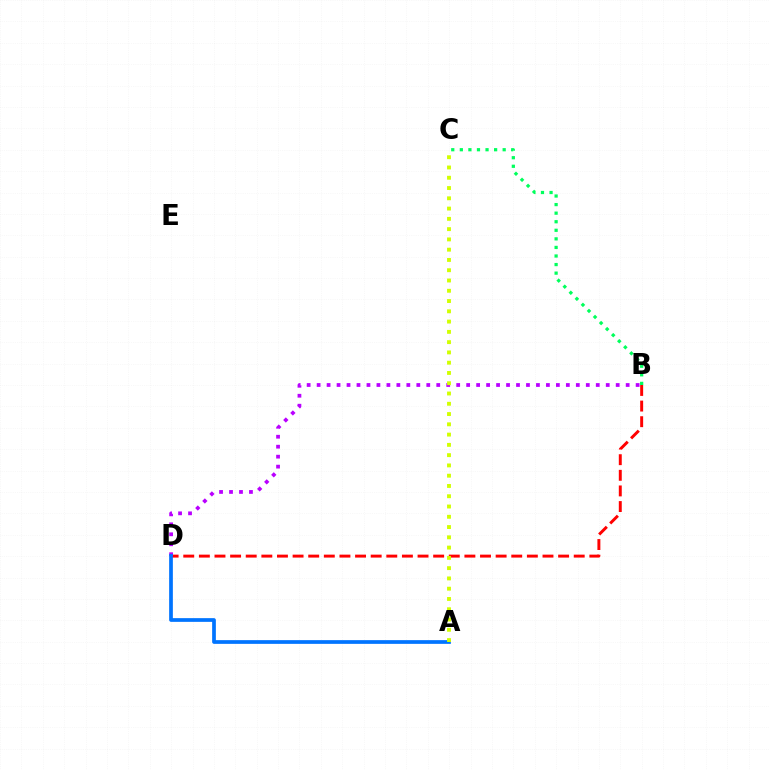{('B', 'D'): [{'color': '#ff0000', 'line_style': 'dashed', 'thickness': 2.12}, {'color': '#b900ff', 'line_style': 'dotted', 'thickness': 2.71}], ('B', 'C'): [{'color': '#00ff5c', 'line_style': 'dotted', 'thickness': 2.33}], ('A', 'D'): [{'color': '#0074ff', 'line_style': 'solid', 'thickness': 2.68}], ('A', 'C'): [{'color': '#d1ff00', 'line_style': 'dotted', 'thickness': 2.79}]}